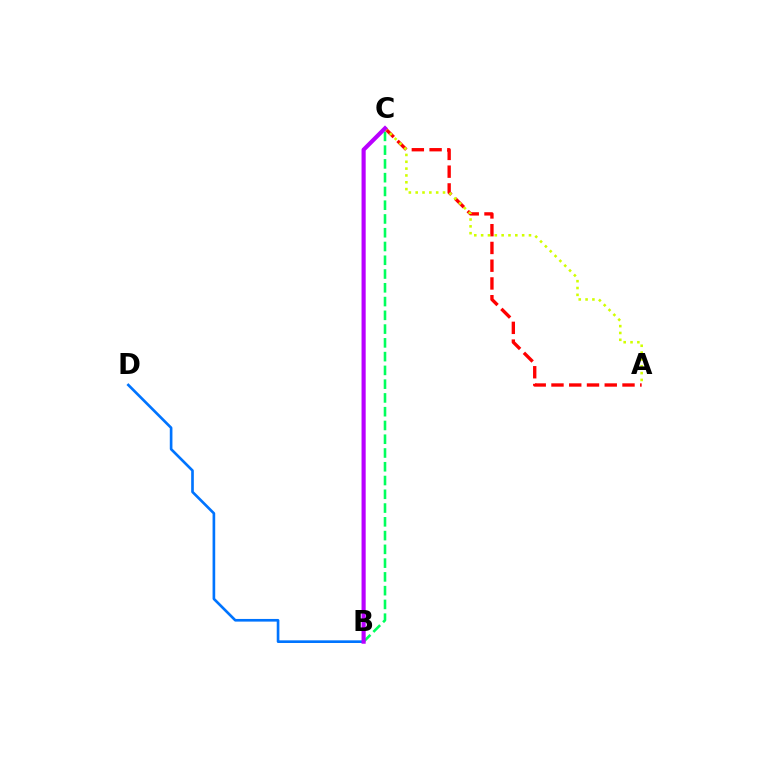{('B', 'C'): [{'color': '#00ff5c', 'line_style': 'dashed', 'thickness': 1.87}, {'color': '#b900ff', 'line_style': 'solid', 'thickness': 2.98}], ('B', 'D'): [{'color': '#0074ff', 'line_style': 'solid', 'thickness': 1.91}], ('A', 'C'): [{'color': '#ff0000', 'line_style': 'dashed', 'thickness': 2.41}, {'color': '#d1ff00', 'line_style': 'dotted', 'thickness': 1.86}]}